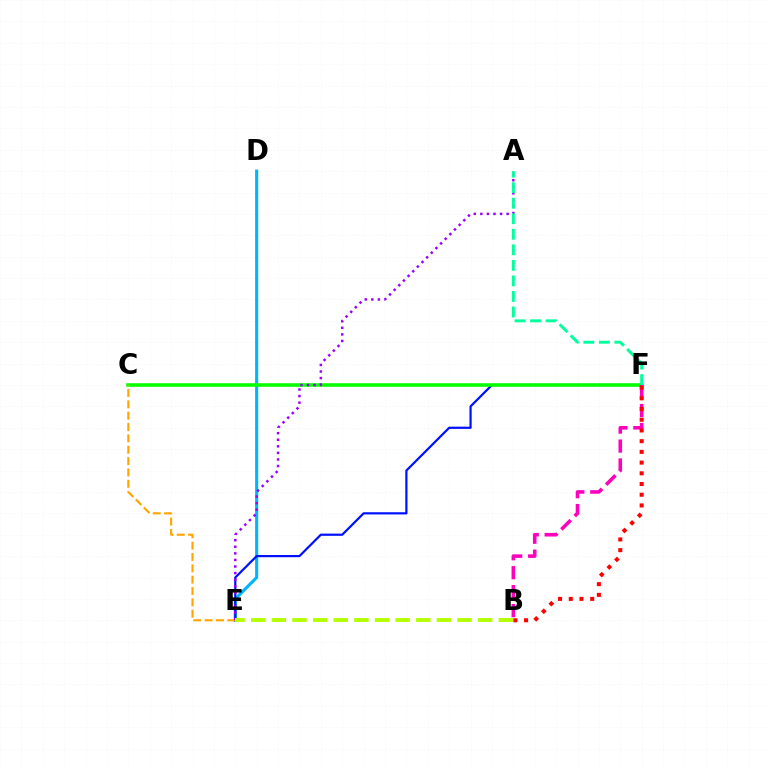{('D', 'E'): [{'color': '#00b5ff', 'line_style': 'solid', 'thickness': 2.24}], ('E', 'F'): [{'color': '#0010ff', 'line_style': 'solid', 'thickness': 1.59}], ('C', 'F'): [{'color': '#08ff00', 'line_style': 'solid', 'thickness': 2.57}], ('B', 'F'): [{'color': '#ff00bd', 'line_style': 'dashed', 'thickness': 2.58}, {'color': '#ff0000', 'line_style': 'dotted', 'thickness': 2.91}], ('C', 'E'): [{'color': '#ffa500', 'line_style': 'dashed', 'thickness': 1.54}], ('A', 'E'): [{'color': '#9b00ff', 'line_style': 'dotted', 'thickness': 1.78}], ('A', 'F'): [{'color': '#00ff9d', 'line_style': 'dashed', 'thickness': 2.11}], ('B', 'E'): [{'color': '#b3ff00', 'line_style': 'dashed', 'thickness': 2.8}]}